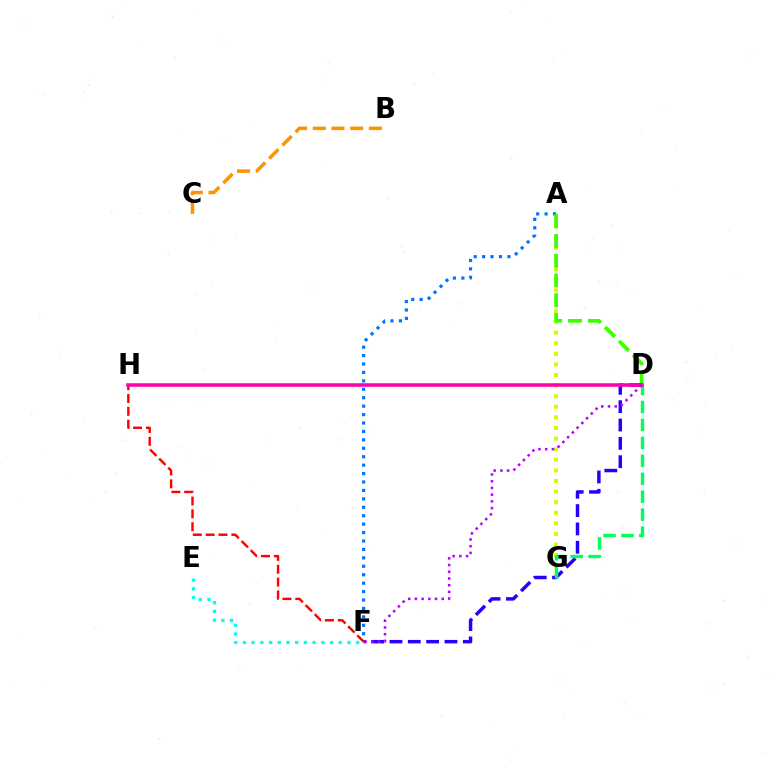{('A', 'G'): [{'color': '#d1ff00', 'line_style': 'dotted', 'thickness': 2.88}], ('A', 'F'): [{'color': '#0074ff', 'line_style': 'dotted', 'thickness': 2.29}], ('A', 'D'): [{'color': '#3dff00', 'line_style': 'dashed', 'thickness': 2.69}], ('B', 'C'): [{'color': '#ff9400', 'line_style': 'dashed', 'thickness': 2.54}], ('E', 'F'): [{'color': '#00fff6', 'line_style': 'dotted', 'thickness': 2.37}], ('D', 'F'): [{'color': '#2500ff', 'line_style': 'dashed', 'thickness': 2.49}, {'color': '#b900ff', 'line_style': 'dotted', 'thickness': 1.82}], ('D', 'G'): [{'color': '#00ff5c', 'line_style': 'dashed', 'thickness': 2.44}], ('F', 'H'): [{'color': '#ff0000', 'line_style': 'dashed', 'thickness': 1.74}], ('D', 'H'): [{'color': '#ff00ac', 'line_style': 'solid', 'thickness': 2.54}]}